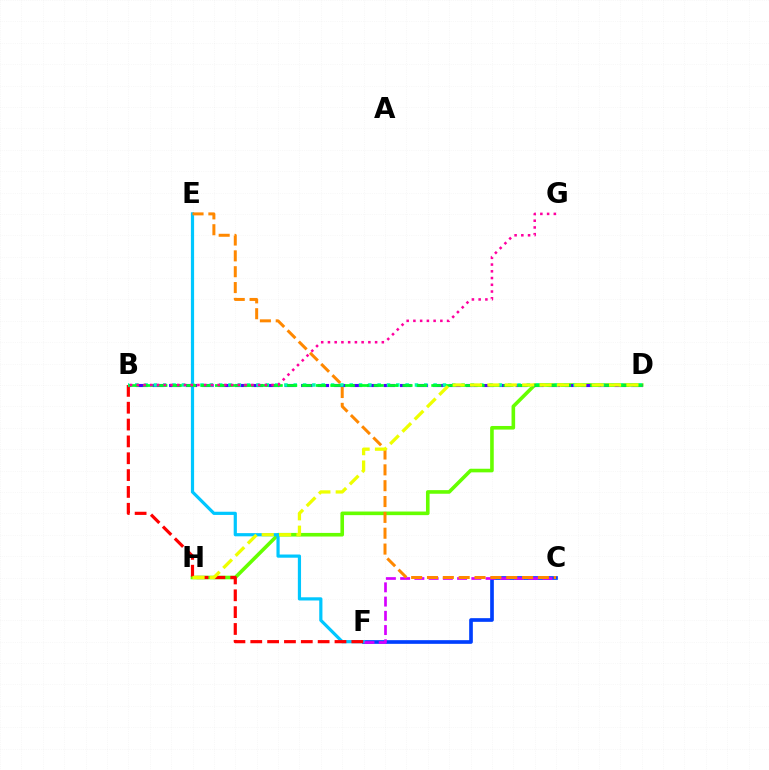{('D', 'H'): [{'color': '#66ff00', 'line_style': 'solid', 'thickness': 2.6}, {'color': '#eeff00', 'line_style': 'dashed', 'thickness': 2.36}], ('C', 'F'): [{'color': '#003fff', 'line_style': 'solid', 'thickness': 2.65}, {'color': '#d600ff', 'line_style': 'dashed', 'thickness': 1.93}], ('E', 'F'): [{'color': '#00c7ff', 'line_style': 'solid', 'thickness': 2.3}], ('C', 'E'): [{'color': '#ff8800', 'line_style': 'dashed', 'thickness': 2.15}], ('B', 'F'): [{'color': '#ff0000', 'line_style': 'dashed', 'thickness': 2.29}], ('B', 'D'): [{'color': '#4f00ff', 'line_style': 'dashed', 'thickness': 2.24}, {'color': '#00ffaf', 'line_style': 'dotted', 'thickness': 2.53}, {'color': '#00ff27', 'line_style': 'dashed', 'thickness': 1.96}], ('B', 'G'): [{'color': '#ff00a0', 'line_style': 'dotted', 'thickness': 1.83}]}